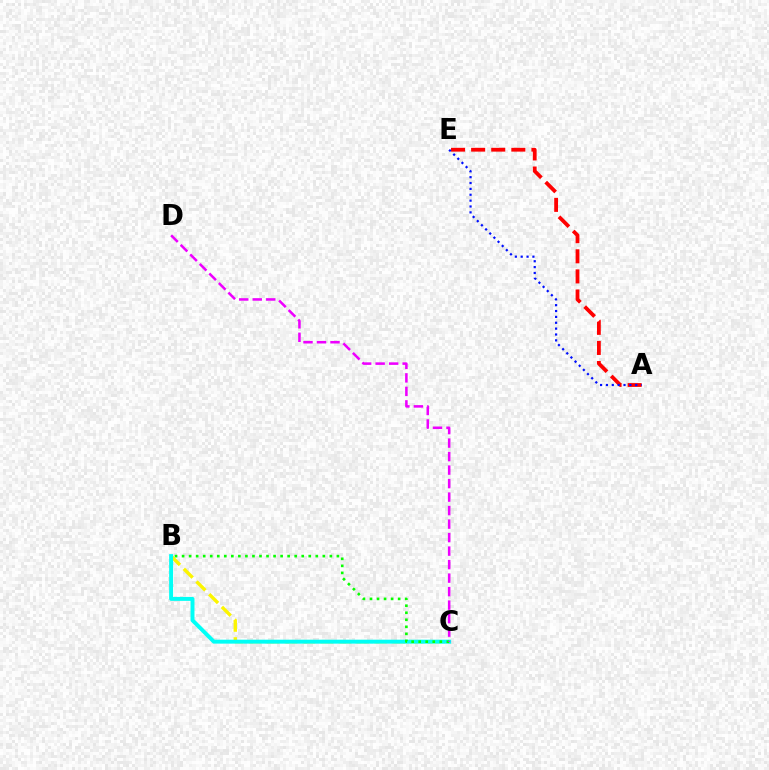{('B', 'C'): [{'color': '#fcf500', 'line_style': 'dashed', 'thickness': 2.44}, {'color': '#00fff6', 'line_style': 'solid', 'thickness': 2.84}, {'color': '#08ff00', 'line_style': 'dotted', 'thickness': 1.91}], ('C', 'D'): [{'color': '#ee00ff', 'line_style': 'dashed', 'thickness': 1.83}], ('A', 'E'): [{'color': '#ff0000', 'line_style': 'dashed', 'thickness': 2.73}, {'color': '#0010ff', 'line_style': 'dotted', 'thickness': 1.59}]}